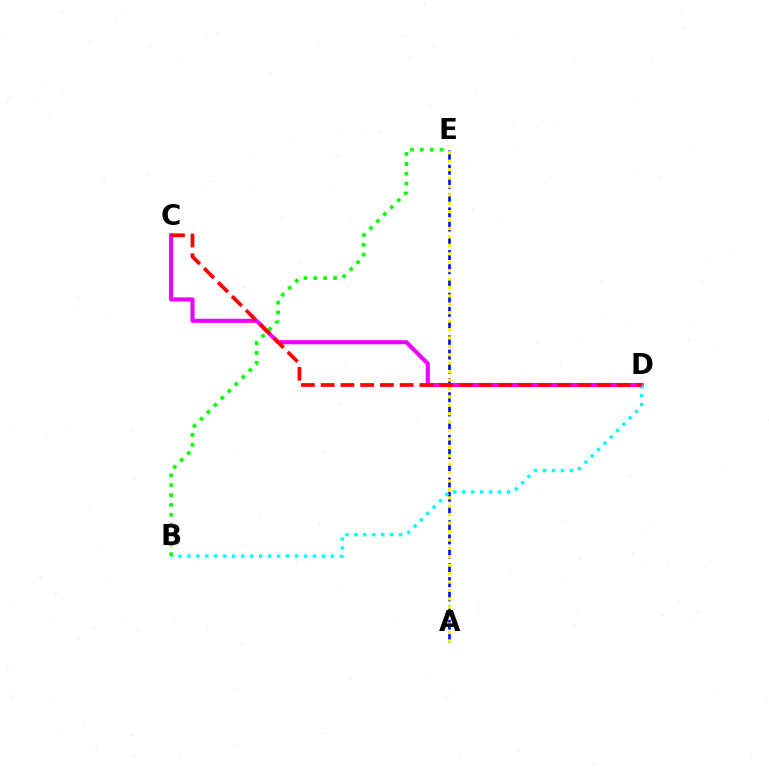{('A', 'E'): [{'color': '#0010ff', 'line_style': 'dashed', 'thickness': 1.93}, {'color': '#fcf500', 'line_style': 'dotted', 'thickness': 2.29}], ('C', 'D'): [{'color': '#ee00ff', 'line_style': 'solid', 'thickness': 2.96}, {'color': '#ff0000', 'line_style': 'dashed', 'thickness': 2.68}], ('B', 'D'): [{'color': '#00fff6', 'line_style': 'dotted', 'thickness': 2.44}], ('B', 'E'): [{'color': '#08ff00', 'line_style': 'dotted', 'thickness': 2.68}]}